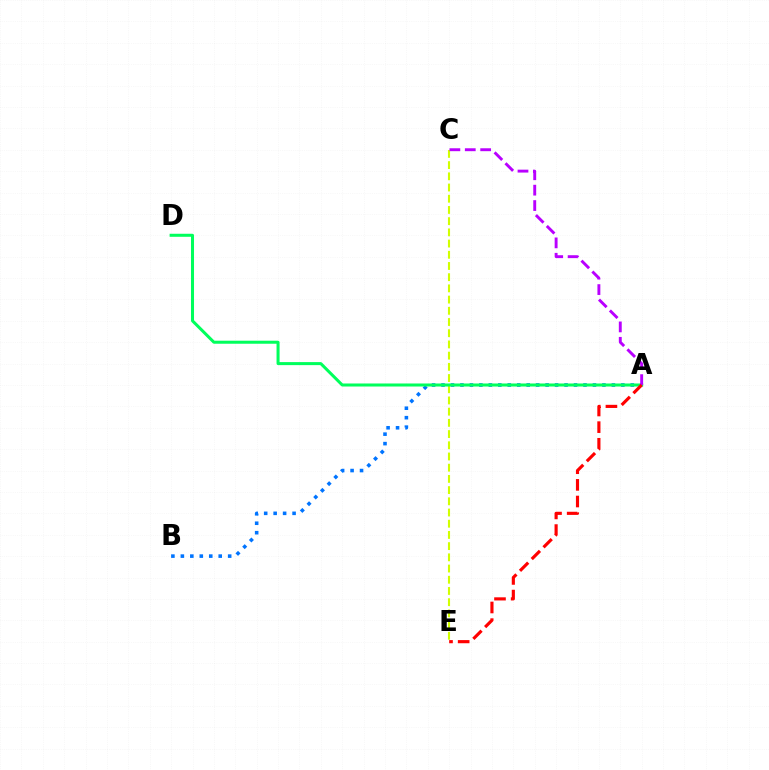{('C', 'E'): [{'color': '#d1ff00', 'line_style': 'dashed', 'thickness': 1.52}], ('A', 'B'): [{'color': '#0074ff', 'line_style': 'dotted', 'thickness': 2.57}], ('A', 'D'): [{'color': '#00ff5c', 'line_style': 'solid', 'thickness': 2.18}], ('A', 'C'): [{'color': '#b900ff', 'line_style': 'dashed', 'thickness': 2.09}], ('A', 'E'): [{'color': '#ff0000', 'line_style': 'dashed', 'thickness': 2.26}]}